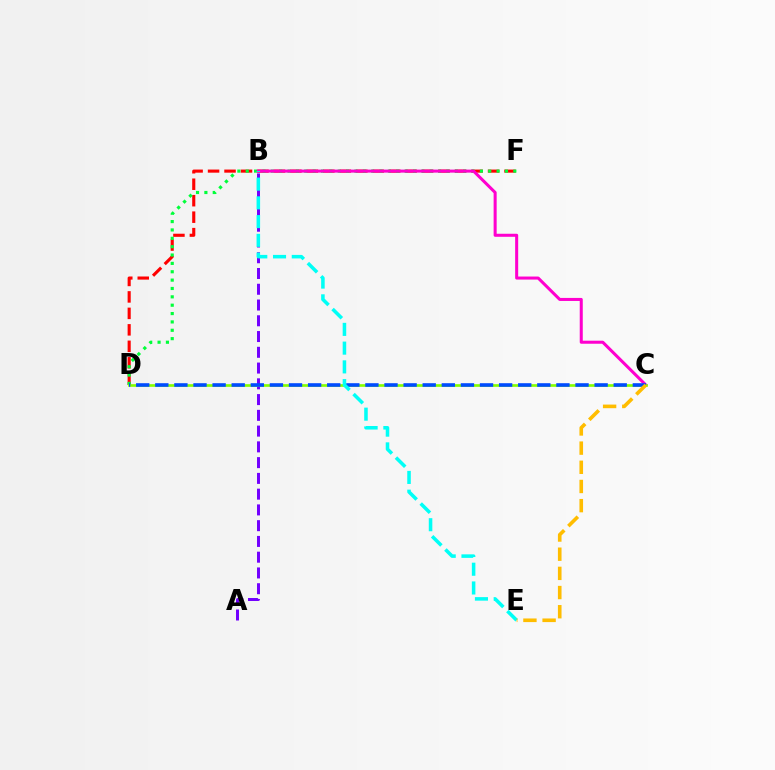{('D', 'F'): [{'color': '#ff0000', 'line_style': 'dashed', 'thickness': 2.24}, {'color': '#00ff39', 'line_style': 'dotted', 'thickness': 2.27}], ('A', 'B'): [{'color': '#7200ff', 'line_style': 'dashed', 'thickness': 2.14}], ('B', 'C'): [{'color': '#ff00cf', 'line_style': 'solid', 'thickness': 2.19}], ('C', 'D'): [{'color': '#84ff00', 'line_style': 'solid', 'thickness': 1.92}, {'color': '#004bff', 'line_style': 'dashed', 'thickness': 2.59}], ('B', 'E'): [{'color': '#00fff6', 'line_style': 'dashed', 'thickness': 2.55}], ('C', 'E'): [{'color': '#ffbd00', 'line_style': 'dashed', 'thickness': 2.6}]}